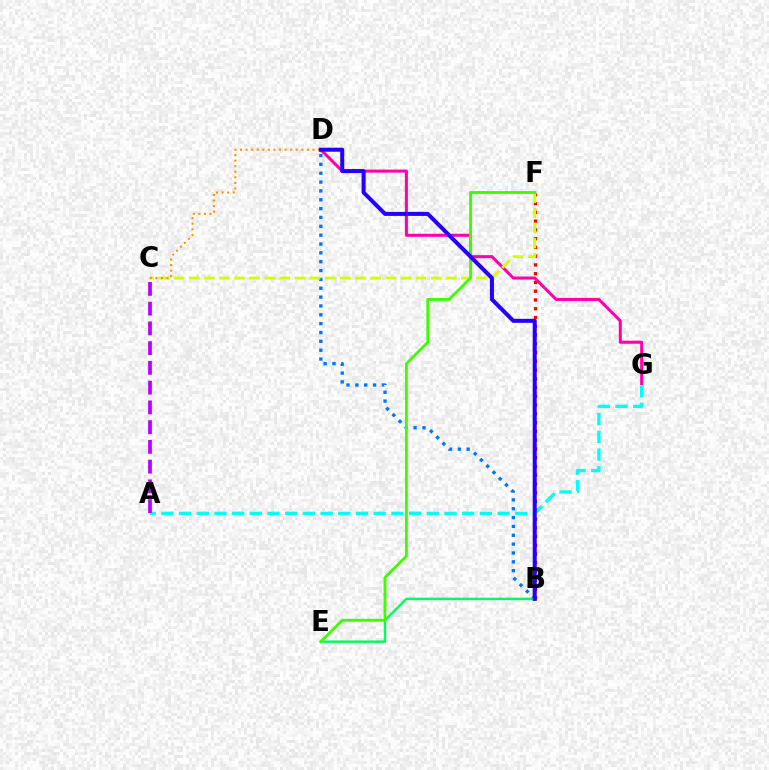{('B', 'F'): [{'color': '#ff0000', 'line_style': 'dotted', 'thickness': 2.38}], ('B', 'D'): [{'color': '#0074ff', 'line_style': 'dotted', 'thickness': 2.4}, {'color': '#2500ff', 'line_style': 'solid', 'thickness': 2.9}], ('D', 'G'): [{'color': '#ff00ac', 'line_style': 'solid', 'thickness': 2.19}], ('B', 'E'): [{'color': '#00ff5c', 'line_style': 'solid', 'thickness': 1.76}], ('A', 'G'): [{'color': '#00fff6', 'line_style': 'dashed', 'thickness': 2.4}], ('C', 'F'): [{'color': '#d1ff00', 'line_style': 'dashed', 'thickness': 2.05}], ('C', 'D'): [{'color': '#ff9400', 'line_style': 'dotted', 'thickness': 1.51}], ('A', 'C'): [{'color': '#b900ff', 'line_style': 'dashed', 'thickness': 2.68}], ('E', 'F'): [{'color': '#3dff00', 'line_style': 'solid', 'thickness': 2.05}]}